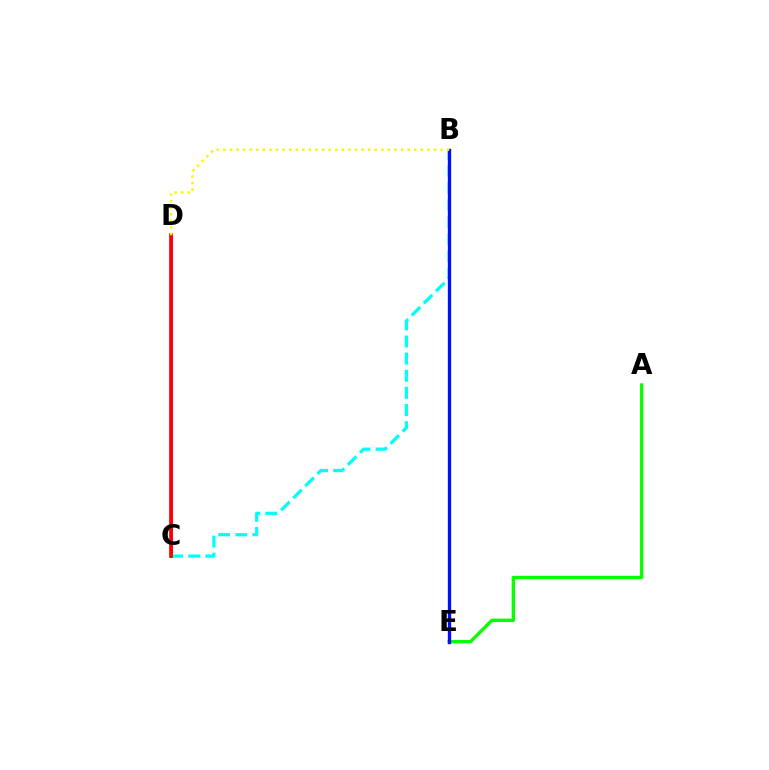{('C', 'D'): [{'color': '#ee00ff', 'line_style': 'solid', 'thickness': 2.18}, {'color': '#ff0000', 'line_style': 'solid', 'thickness': 2.65}], ('A', 'E'): [{'color': '#08ff00', 'line_style': 'solid', 'thickness': 2.42}], ('B', 'C'): [{'color': '#00fff6', 'line_style': 'dashed', 'thickness': 2.33}], ('B', 'E'): [{'color': '#0010ff', 'line_style': 'solid', 'thickness': 2.39}], ('B', 'D'): [{'color': '#fcf500', 'line_style': 'dotted', 'thickness': 1.79}]}